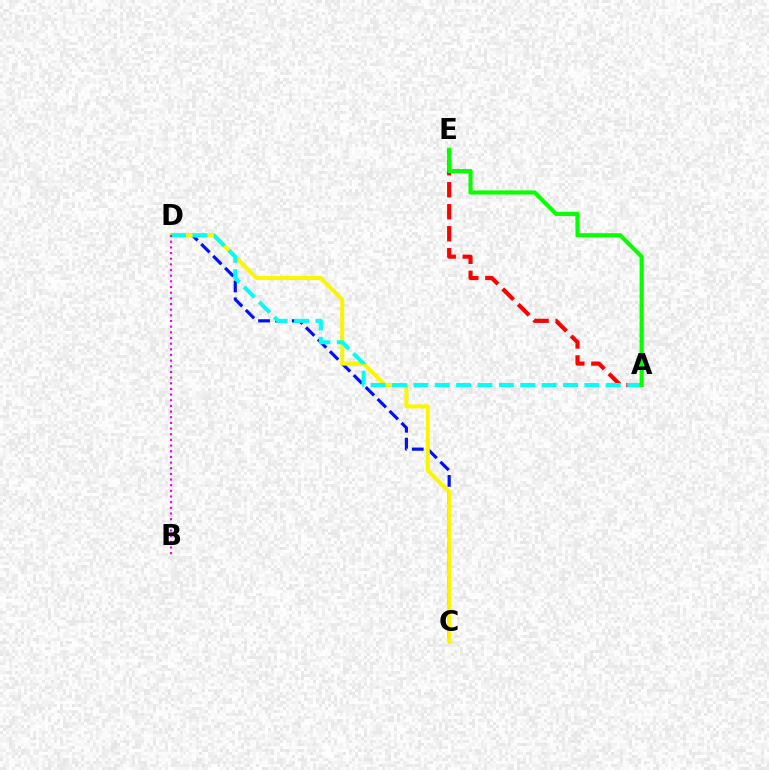{('C', 'D'): [{'color': '#0010ff', 'line_style': 'dashed', 'thickness': 2.29}, {'color': '#fcf500', 'line_style': 'solid', 'thickness': 2.9}], ('A', 'E'): [{'color': '#ff0000', 'line_style': 'dashed', 'thickness': 2.99}, {'color': '#08ff00', 'line_style': 'solid', 'thickness': 2.99}], ('A', 'D'): [{'color': '#00fff6', 'line_style': 'dashed', 'thickness': 2.9}], ('B', 'D'): [{'color': '#ee00ff', 'line_style': 'dotted', 'thickness': 1.54}]}